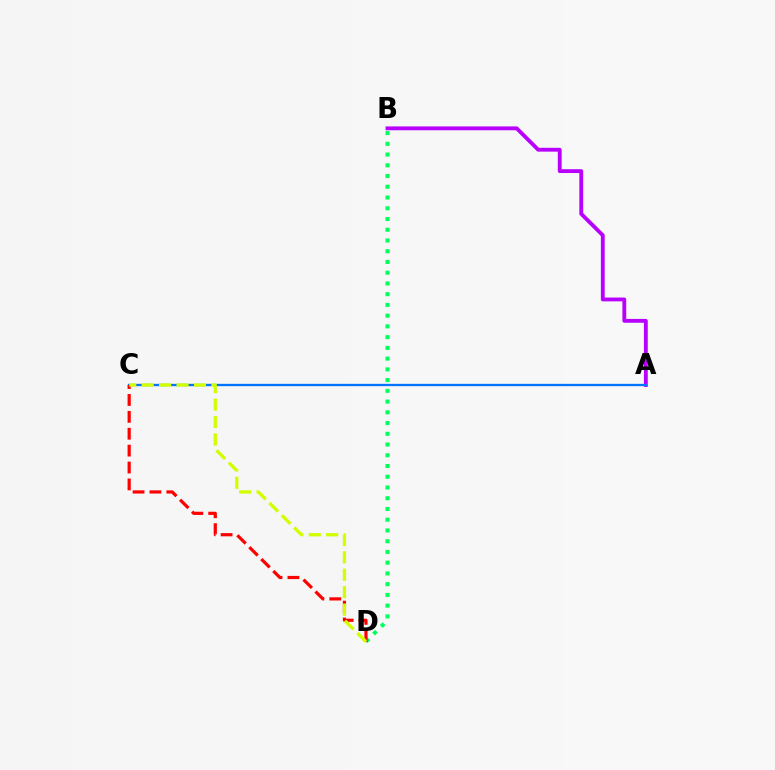{('A', 'B'): [{'color': '#b900ff', 'line_style': 'solid', 'thickness': 2.76}], ('B', 'D'): [{'color': '#00ff5c', 'line_style': 'dotted', 'thickness': 2.92}], ('A', 'C'): [{'color': '#0074ff', 'line_style': 'solid', 'thickness': 1.67}], ('C', 'D'): [{'color': '#ff0000', 'line_style': 'dashed', 'thickness': 2.3}, {'color': '#d1ff00', 'line_style': 'dashed', 'thickness': 2.37}]}